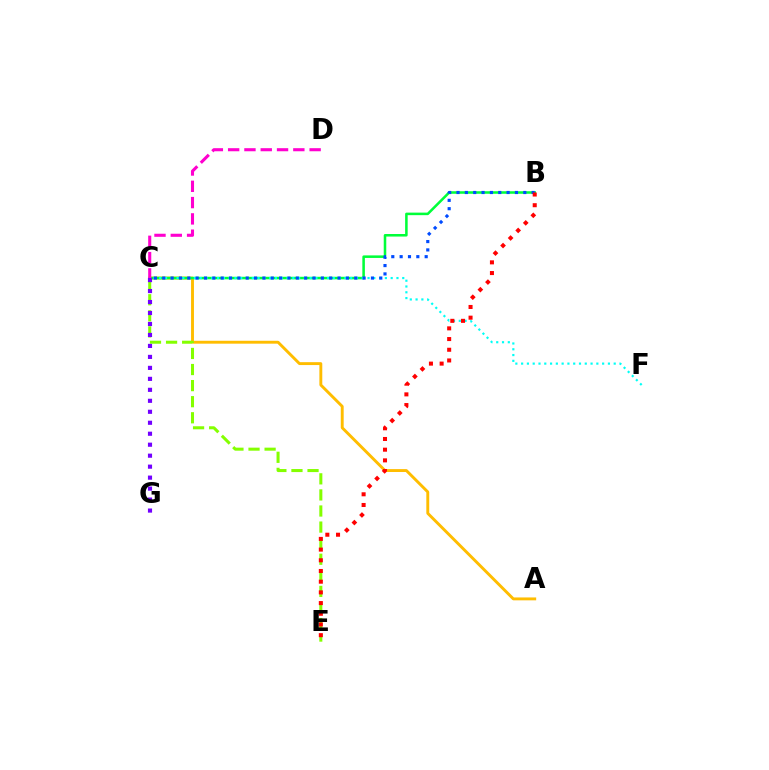{('A', 'C'): [{'color': '#ffbd00', 'line_style': 'solid', 'thickness': 2.09}], ('B', 'C'): [{'color': '#00ff39', 'line_style': 'solid', 'thickness': 1.83}, {'color': '#004bff', 'line_style': 'dotted', 'thickness': 2.27}], ('C', 'F'): [{'color': '#00fff6', 'line_style': 'dotted', 'thickness': 1.57}], ('C', 'D'): [{'color': '#ff00cf', 'line_style': 'dashed', 'thickness': 2.21}], ('C', 'E'): [{'color': '#84ff00', 'line_style': 'dashed', 'thickness': 2.18}], ('C', 'G'): [{'color': '#7200ff', 'line_style': 'dotted', 'thickness': 2.98}], ('B', 'E'): [{'color': '#ff0000', 'line_style': 'dotted', 'thickness': 2.91}]}